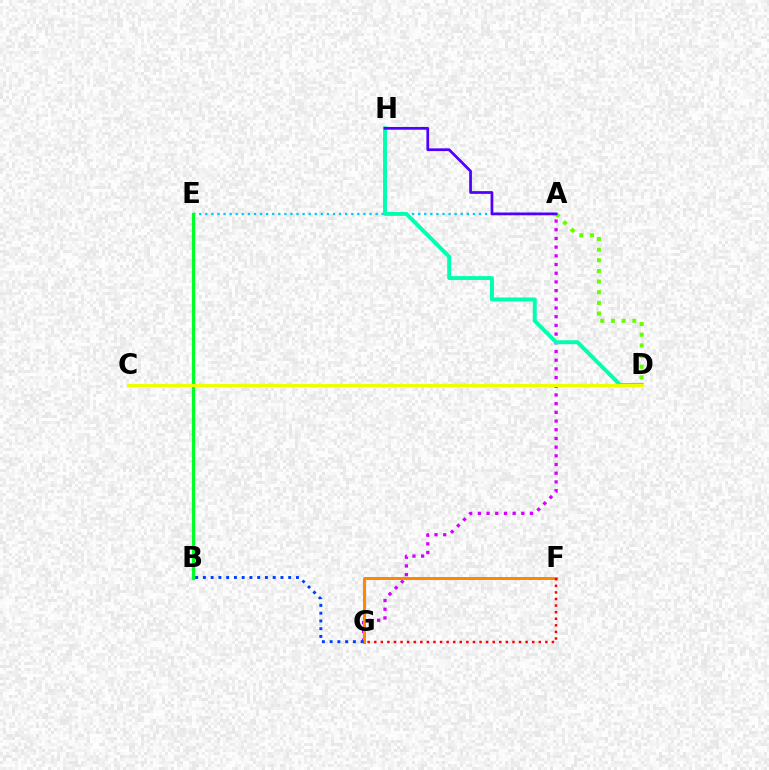{('A', 'G'): [{'color': '#d600ff', 'line_style': 'dotted', 'thickness': 2.36}], ('F', 'G'): [{'color': '#ff8800', 'line_style': 'solid', 'thickness': 2.16}, {'color': '#ff0000', 'line_style': 'dotted', 'thickness': 1.79}], ('A', 'E'): [{'color': '#00c7ff', 'line_style': 'dotted', 'thickness': 1.65}], ('B', 'E'): [{'color': '#00ff27', 'line_style': 'solid', 'thickness': 2.33}], ('D', 'H'): [{'color': '#00ffaf', 'line_style': 'solid', 'thickness': 2.83}], ('A', 'D'): [{'color': '#66ff00', 'line_style': 'dotted', 'thickness': 2.9}], ('C', 'D'): [{'color': '#ff00a0', 'line_style': 'dashed', 'thickness': 1.9}, {'color': '#eeff00', 'line_style': 'solid', 'thickness': 2.27}], ('A', 'H'): [{'color': '#4f00ff', 'line_style': 'solid', 'thickness': 1.98}], ('B', 'G'): [{'color': '#003fff', 'line_style': 'dotted', 'thickness': 2.11}]}